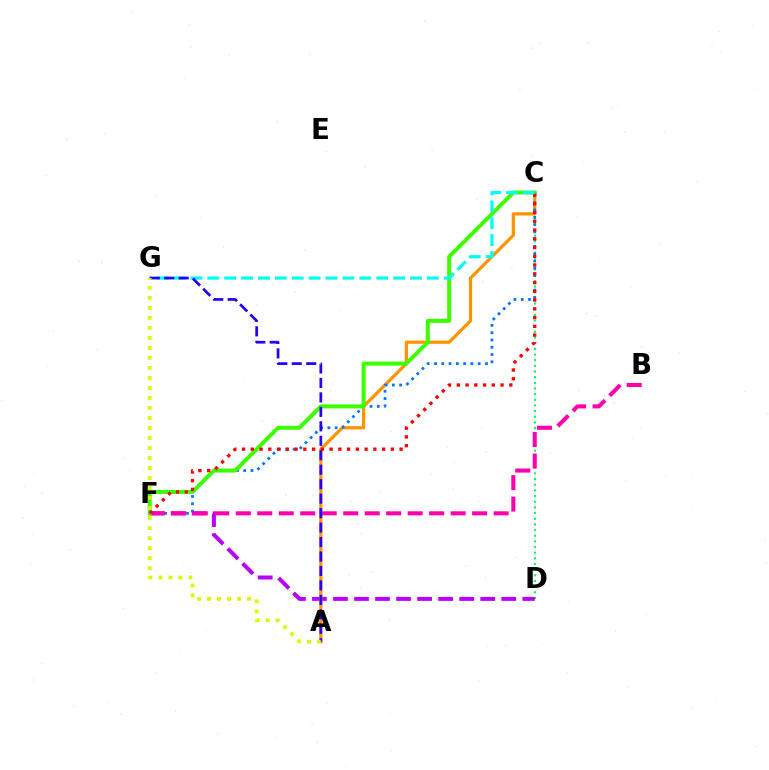{('C', 'D'): [{'color': '#00ff5c', 'line_style': 'dotted', 'thickness': 1.54}], ('D', 'F'): [{'color': '#b900ff', 'line_style': 'dashed', 'thickness': 2.86}], ('A', 'C'): [{'color': '#ff9400', 'line_style': 'solid', 'thickness': 2.32}], ('C', 'F'): [{'color': '#0074ff', 'line_style': 'dotted', 'thickness': 1.98}, {'color': '#3dff00', 'line_style': 'solid', 'thickness': 2.87}, {'color': '#ff0000', 'line_style': 'dotted', 'thickness': 2.38}], ('B', 'F'): [{'color': '#ff00ac', 'line_style': 'dashed', 'thickness': 2.92}], ('C', 'G'): [{'color': '#00fff6', 'line_style': 'dashed', 'thickness': 2.3}], ('A', 'G'): [{'color': '#2500ff', 'line_style': 'dashed', 'thickness': 1.96}, {'color': '#d1ff00', 'line_style': 'dotted', 'thickness': 2.72}]}